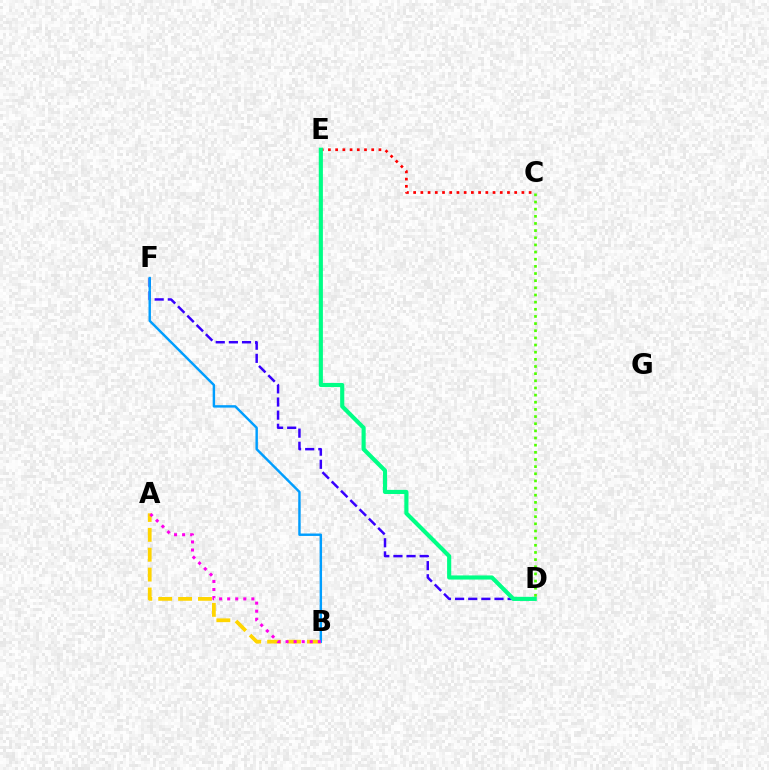{('C', 'E'): [{'color': '#ff0000', 'line_style': 'dotted', 'thickness': 1.96}], ('A', 'B'): [{'color': '#ffd500', 'line_style': 'dashed', 'thickness': 2.7}, {'color': '#ff00ed', 'line_style': 'dotted', 'thickness': 2.19}], ('D', 'F'): [{'color': '#3700ff', 'line_style': 'dashed', 'thickness': 1.78}], ('B', 'F'): [{'color': '#009eff', 'line_style': 'solid', 'thickness': 1.75}], ('C', 'D'): [{'color': '#4fff00', 'line_style': 'dotted', 'thickness': 1.94}], ('D', 'E'): [{'color': '#00ff86', 'line_style': 'solid', 'thickness': 2.97}]}